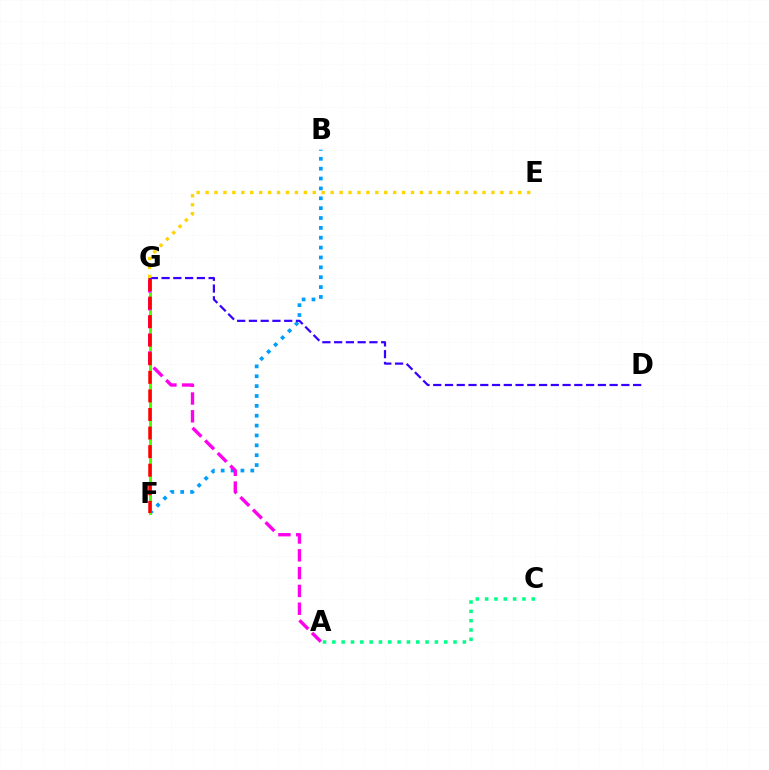{('B', 'F'): [{'color': '#009eff', 'line_style': 'dotted', 'thickness': 2.68}], ('F', 'G'): [{'color': '#4fff00', 'line_style': 'solid', 'thickness': 2.15}, {'color': '#ff0000', 'line_style': 'dashed', 'thickness': 2.52}], ('A', 'G'): [{'color': '#ff00ed', 'line_style': 'dashed', 'thickness': 2.42}], ('D', 'G'): [{'color': '#3700ff', 'line_style': 'dashed', 'thickness': 1.6}], ('A', 'C'): [{'color': '#00ff86', 'line_style': 'dotted', 'thickness': 2.53}], ('E', 'G'): [{'color': '#ffd500', 'line_style': 'dotted', 'thickness': 2.43}]}